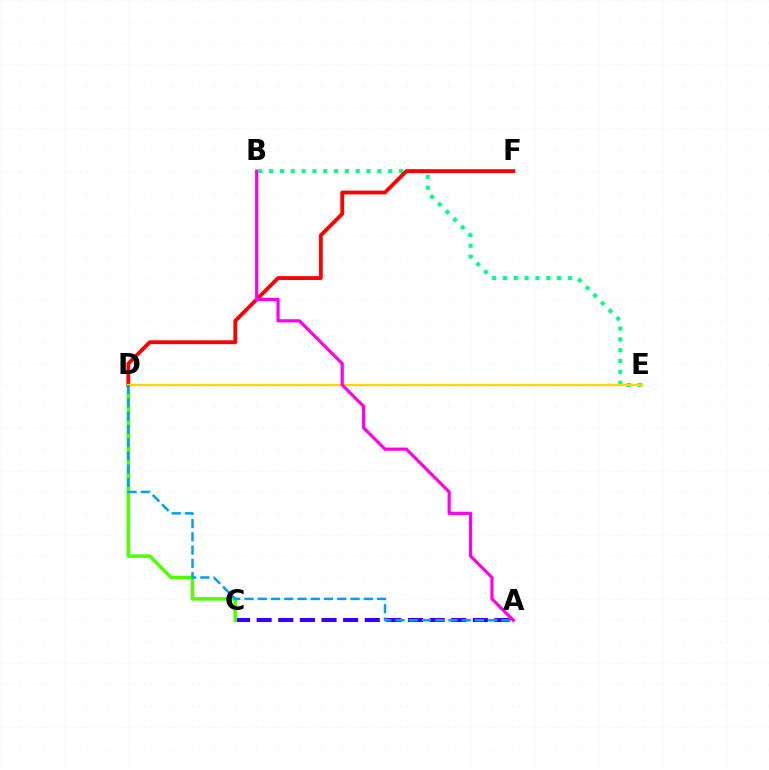{('B', 'E'): [{'color': '#00ff86', 'line_style': 'dotted', 'thickness': 2.94}], ('A', 'C'): [{'color': '#3700ff', 'line_style': 'dashed', 'thickness': 2.94}], ('C', 'D'): [{'color': '#4fff00', 'line_style': 'solid', 'thickness': 2.53}], ('D', 'F'): [{'color': '#ff0000', 'line_style': 'solid', 'thickness': 2.76}], ('D', 'E'): [{'color': '#ffd500', 'line_style': 'solid', 'thickness': 1.64}], ('A', 'D'): [{'color': '#009eff', 'line_style': 'dashed', 'thickness': 1.8}], ('A', 'B'): [{'color': '#ff00ed', 'line_style': 'solid', 'thickness': 2.29}]}